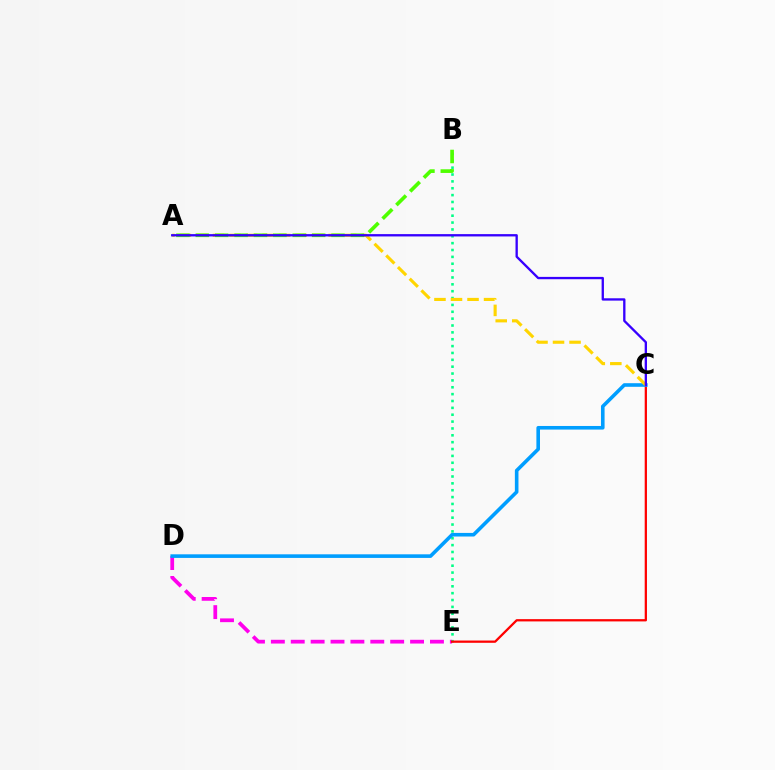{('D', 'E'): [{'color': '#ff00ed', 'line_style': 'dashed', 'thickness': 2.7}], ('B', 'E'): [{'color': '#00ff86', 'line_style': 'dotted', 'thickness': 1.86}], ('C', 'E'): [{'color': '#ff0000', 'line_style': 'solid', 'thickness': 1.63}], ('C', 'D'): [{'color': '#009eff', 'line_style': 'solid', 'thickness': 2.59}], ('A', 'C'): [{'color': '#ffd500', 'line_style': 'dashed', 'thickness': 2.25}, {'color': '#3700ff', 'line_style': 'solid', 'thickness': 1.68}], ('A', 'B'): [{'color': '#4fff00', 'line_style': 'dashed', 'thickness': 2.63}]}